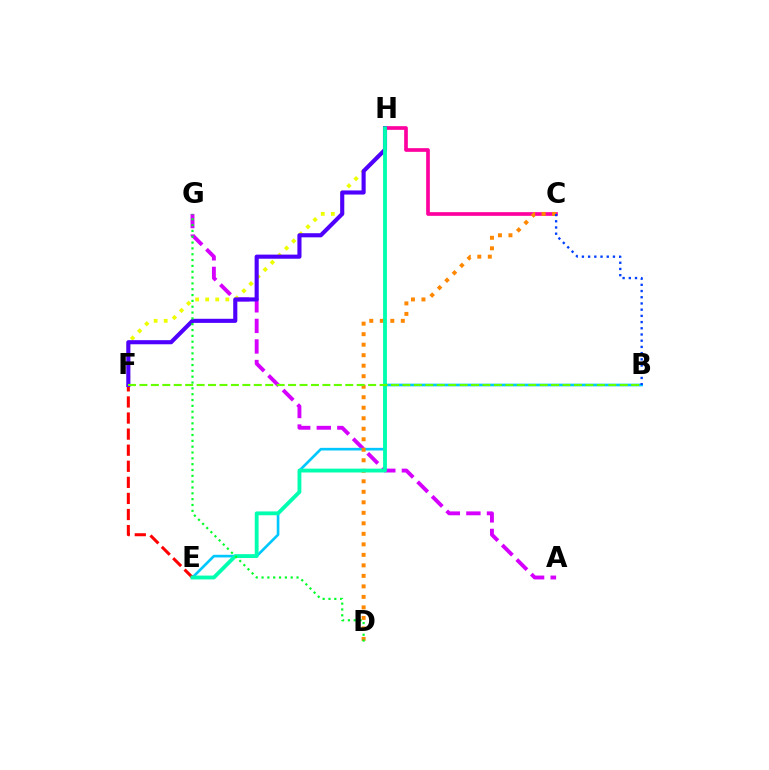{('A', 'G'): [{'color': '#d600ff', 'line_style': 'dashed', 'thickness': 2.79}], ('C', 'H'): [{'color': '#ff00a0', 'line_style': 'solid', 'thickness': 2.64}], ('B', 'E'): [{'color': '#00c7ff', 'line_style': 'solid', 'thickness': 1.9}], ('C', 'D'): [{'color': '#ff8800', 'line_style': 'dotted', 'thickness': 2.86}], ('E', 'F'): [{'color': '#ff0000', 'line_style': 'dashed', 'thickness': 2.18}], ('F', 'H'): [{'color': '#eeff00', 'line_style': 'dotted', 'thickness': 2.74}, {'color': '#4f00ff', 'line_style': 'solid', 'thickness': 2.96}], ('E', 'H'): [{'color': '#00ffaf', 'line_style': 'solid', 'thickness': 2.76}], ('D', 'G'): [{'color': '#00ff27', 'line_style': 'dotted', 'thickness': 1.58}], ('B', 'C'): [{'color': '#003fff', 'line_style': 'dotted', 'thickness': 1.69}], ('B', 'F'): [{'color': '#66ff00', 'line_style': 'dashed', 'thickness': 1.55}]}